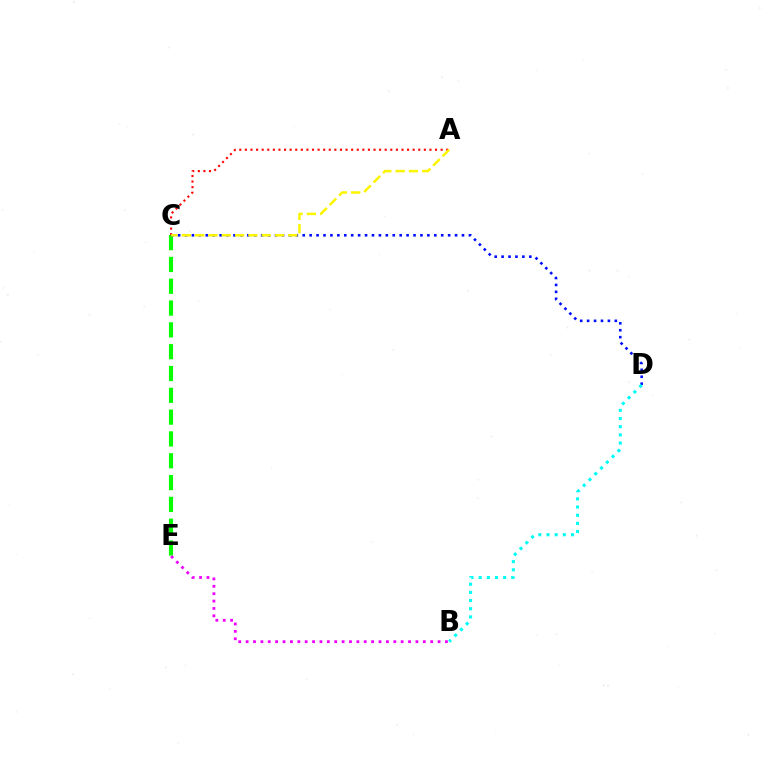{('C', 'E'): [{'color': '#08ff00', 'line_style': 'dashed', 'thickness': 2.96}], ('C', 'D'): [{'color': '#0010ff', 'line_style': 'dotted', 'thickness': 1.88}], ('B', 'E'): [{'color': '#ee00ff', 'line_style': 'dotted', 'thickness': 2.01}], ('A', 'C'): [{'color': '#ff0000', 'line_style': 'dotted', 'thickness': 1.52}, {'color': '#fcf500', 'line_style': 'dashed', 'thickness': 1.81}], ('B', 'D'): [{'color': '#00fff6', 'line_style': 'dotted', 'thickness': 2.22}]}